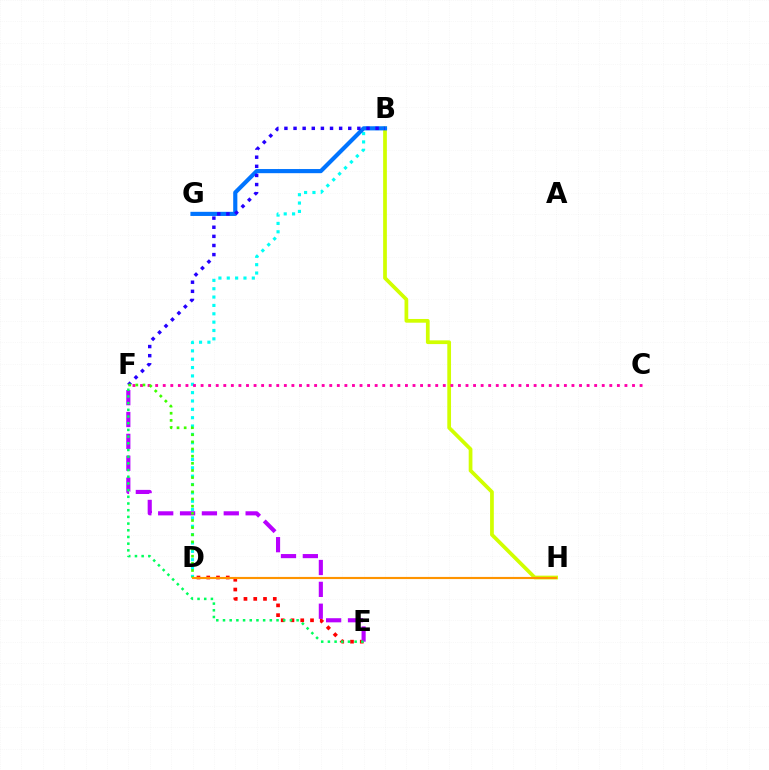{('B', 'H'): [{'color': '#d1ff00', 'line_style': 'solid', 'thickness': 2.68}], ('B', 'D'): [{'color': '#00fff6', 'line_style': 'dotted', 'thickness': 2.27}], ('C', 'F'): [{'color': '#ff00ac', 'line_style': 'dotted', 'thickness': 2.06}], ('D', 'E'): [{'color': '#ff0000', 'line_style': 'dotted', 'thickness': 2.65}], ('B', 'G'): [{'color': '#0074ff', 'line_style': 'solid', 'thickness': 2.99}], ('B', 'F'): [{'color': '#2500ff', 'line_style': 'dotted', 'thickness': 2.48}], ('E', 'F'): [{'color': '#b900ff', 'line_style': 'dashed', 'thickness': 2.97}, {'color': '#00ff5c', 'line_style': 'dotted', 'thickness': 1.82}], ('D', 'F'): [{'color': '#3dff00', 'line_style': 'dotted', 'thickness': 1.94}], ('D', 'H'): [{'color': '#ff9400', 'line_style': 'solid', 'thickness': 1.55}]}